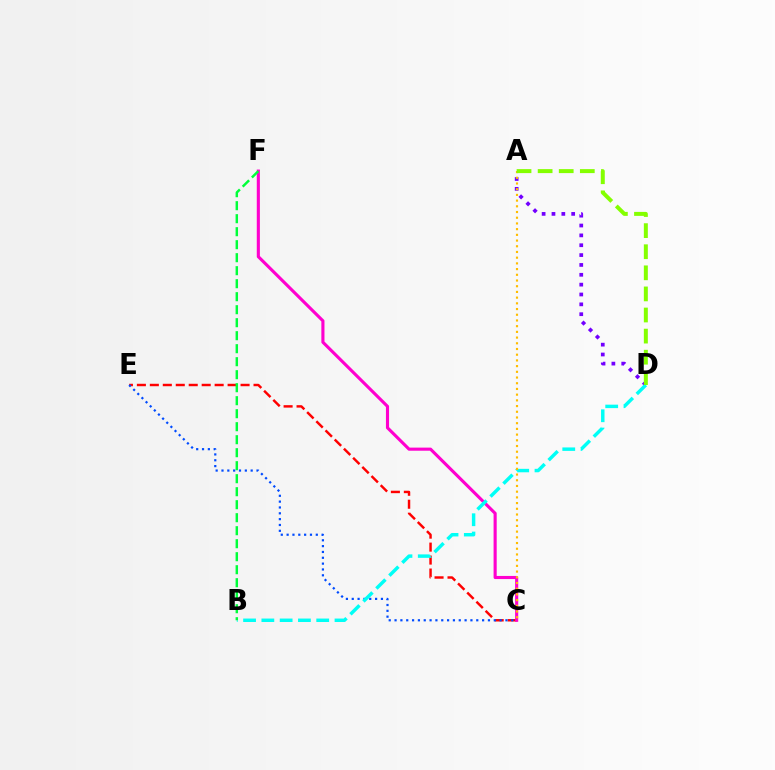{('C', 'E'): [{'color': '#ff0000', 'line_style': 'dashed', 'thickness': 1.76}, {'color': '#004bff', 'line_style': 'dotted', 'thickness': 1.59}], ('C', 'F'): [{'color': '#ff00cf', 'line_style': 'solid', 'thickness': 2.24}], ('A', 'D'): [{'color': '#7200ff', 'line_style': 'dotted', 'thickness': 2.68}, {'color': '#84ff00', 'line_style': 'dashed', 'thickness': 2.87}], ('B', 'D'): [{'color': '#00fff6', 'line_style': 'dashed', 'thickness': 2.48}], ('A', 'C'): [{'color': '#ffbd00', 'line_style': 'dotted', 'thickness': 1.55}], ('B', 'F'): [{'color': '#00ff39', 'line_style': 'dashed', 'thickness': 1.77}]}